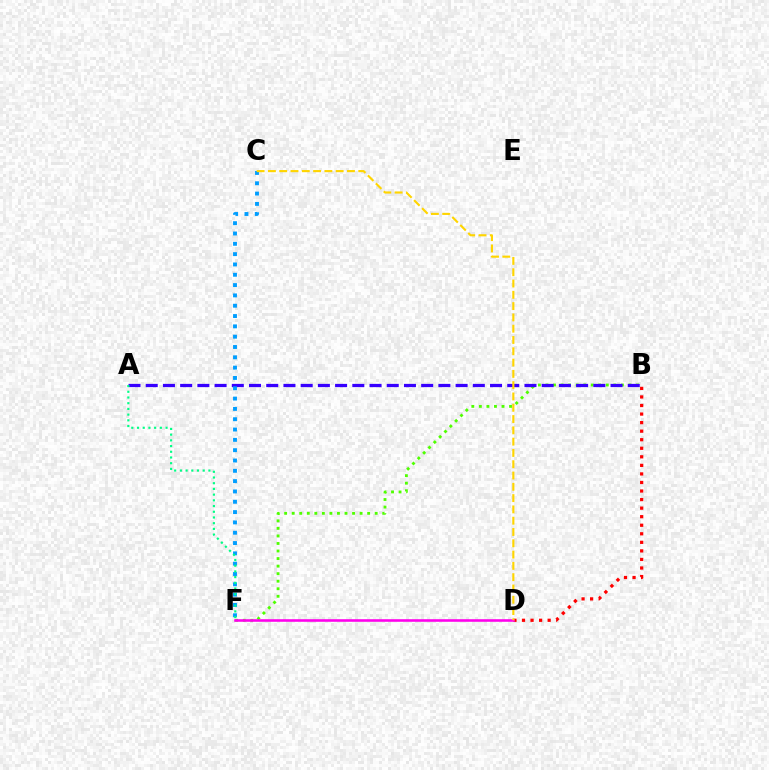{('B', 'F'): [{'color': '#4fff00', 'line_style': 'dotted', 'thickness': 2.05}], ('B', 'D'): [{'color': '#ff0000', 'line_style': 'dotted', 'thickness': 2.32}], ('A', 'B'): [{'color': '#3700ff', 'line_style': 'dashed', 'thickness': 2.34}], ('C', 'F'): [{'color': '#009eff', 'line_style': 'dotted', 'thickness': 2.8}], ('D', 'F'): [{'color': '#ff00ed', 'line_style': 'solid', 'thickness': 1.86}], ('A', 'F'): [{'color': '#00ff86', 'line_style': 'dotted', 'thickness': 1.55}], ('C', 'D'): [{'color': '#ffd500', 'line_style': 'dashed', 'thickness': 1.53}]}